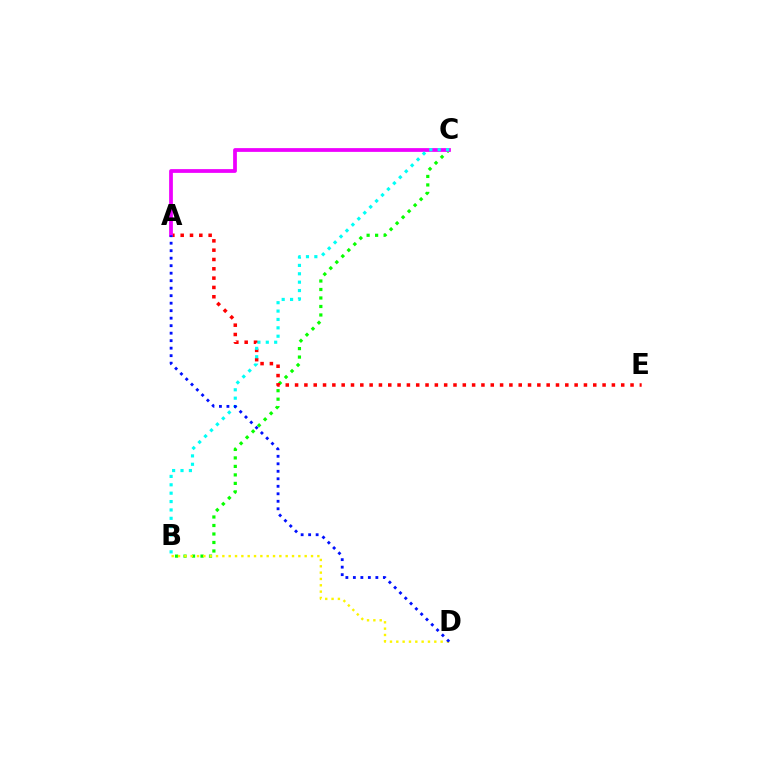{('B', 'C'): [{'color': '#08ff00', 'line_style': 'dotted', 'thickness': 2.31}, {'color': '#00fff6', 'line_style': 'dotted', 'thickness': 2.28}], ('A', 'E'): [{'color': '#ff0000', 'line_style': 'dotted', 'thickness': 2.53}], ('A', 'C'): [{'color': '#ee00ff', 'line_style': 'solid', 'thickness': 2.7}], ('B', 'D'): [{'color': '#fcf500', 'line_style': 'dotted', 'thickness': 1.72}], ('A', 'D'): [{'color': '#0010ff', 'line_style': 'dotted', 'thickness': 2.04}]}